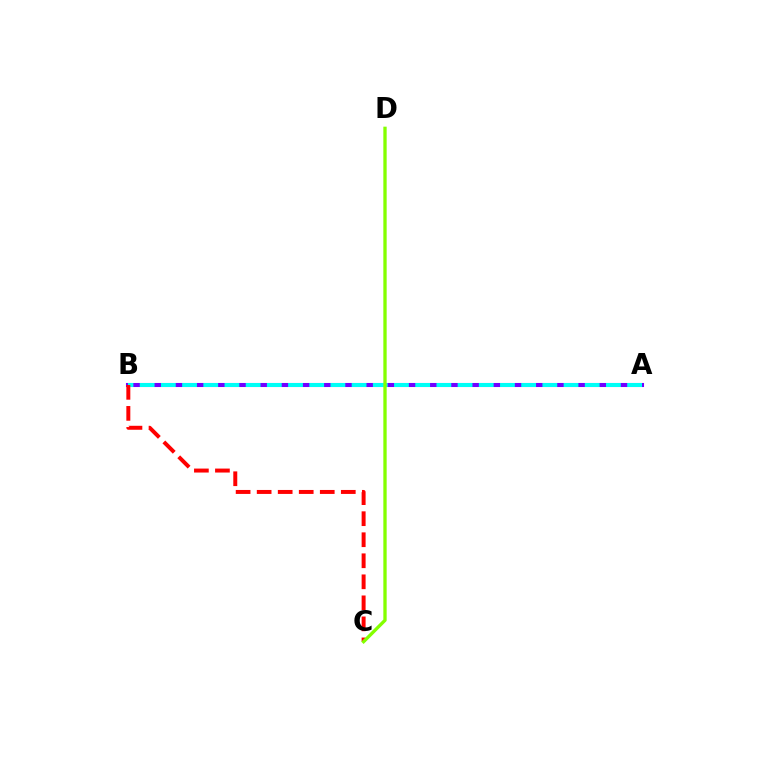{('A', 'B'): [{'color': '#7200ff', 'line_style': 'solid', 'thickness': 2.93}, {'color': '#00fff6', 'line_style': 'dashed', 'thickness': 2.88}], ('B', 'C'): [{'color': '#ff0000', 'line_style': 'dashed', 'thickness': 2.86}], ('C', 'D'): [{'color': '#84ff00', 'line_style': 'solid', 'thickness': 2.39}]}